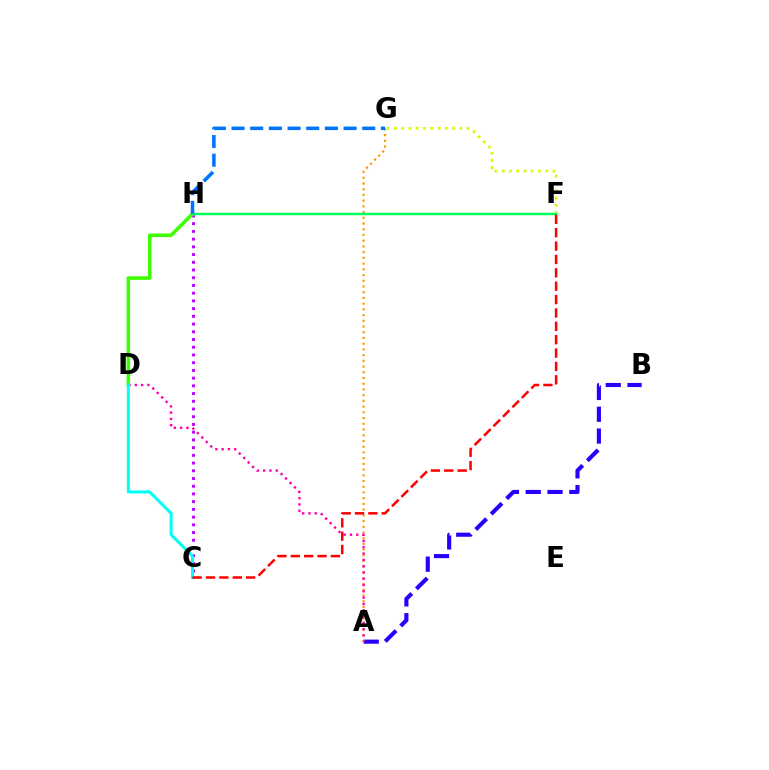{('A', 'B'): [{'color': '#2500ff', 'line_style': 'dashed', 'thickness': 2.96}], ('A', 'G'): [{'color': '#ff9400', 'line_style': 'dotted', 'thickness': 1.55}], ('A', 'D'): [{'color': '#ff00ac', 'line_style': 'dotted', 'thickness': 1.71}], ('F', 'G'): [{'color': '#d1ff00', 'line_style': 'dotted', 'thickness': 1.97}], ('C', 'H'): [{'color': '#b900ff', 'line_style': 'dotted', 'thickness': 2.1}], ('D', 'H'): [{'color': '#3dff00', 'line_style': 'solid', 'thickness': 2.57}], ('C', 'D'): [{'color': '#00fff6', 'line_style': 'solid', 'thickness': 2.17}], ('F', 'H'): [{'color': '#00ff5c', 'line_style': 'solid', 'thickness': 1.8}], ('G', 'H'): [{'color': '#0074ff', 'line_style': 'dashed', 'thickness': 2.54}], ('C', 'F'): [{'color': '#ff0000', 'line_style': 'dashed', 'thickness': 1.82}]}